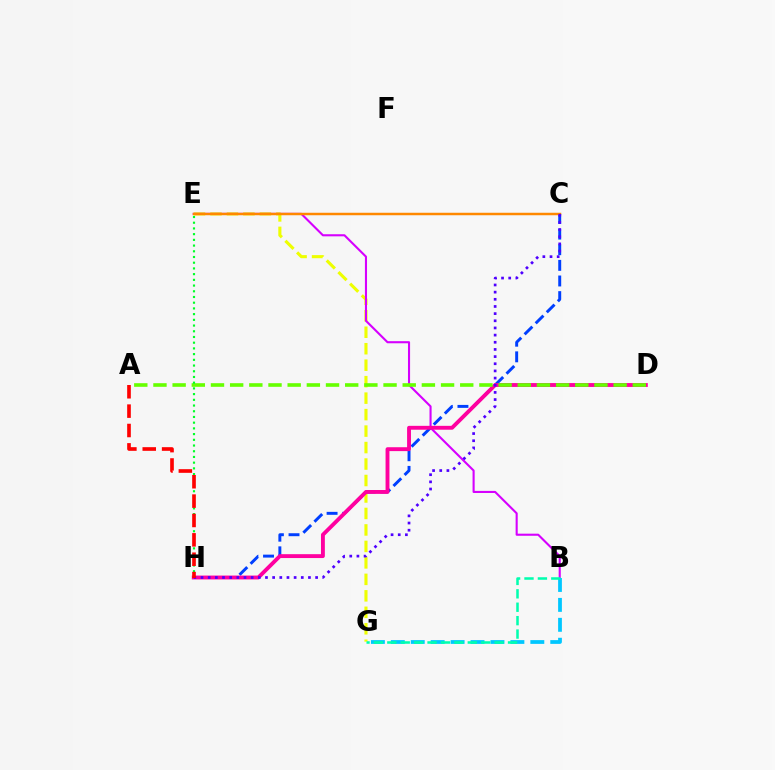{('E', 'G'): [{'color': '#eeff00', 'line_style': 'dashed', 'thickness': 2.24}], ('C', 'H'): [{'color': '#003fff', 'line_style': 'dashed', 'thickness': 2.12}, {'color': '#4f00ff', 'line_style': 'dotted', 'thickness': 1.95}], ('B', 'E'): [{'color': '#d600ff', 'line_style': 'solid', 'thickness': 1.51}], ('C', 'E'): [{'color': '#ff8800', 'line_style': 'solid', 'thickness': 1.78}], ('D', 'H'): [{'color': '#ff00a0', 'line_style': 'solid', 'thickness': 2.79}], ('B', 'G'): [{'color': '#00c7ff', 'line_style': 'dashed', 'thickness': 2.71}, {'color': '#00ffaf', 'line_style': 'dashed', 'thickness': 1.82}], ('A', 'D'): [{'color': '#66ff00', 'line_style': 'dashed', 'thickness': 2.6}], ('E', 'H'): [{'color': '#00ff27', 'line_style': 'dotted', 'thickness': 1.55}], ('A', 'H'): [{'color': '#ff0000', 'line_style': 'dashed', 'thickness': 2.63}]}